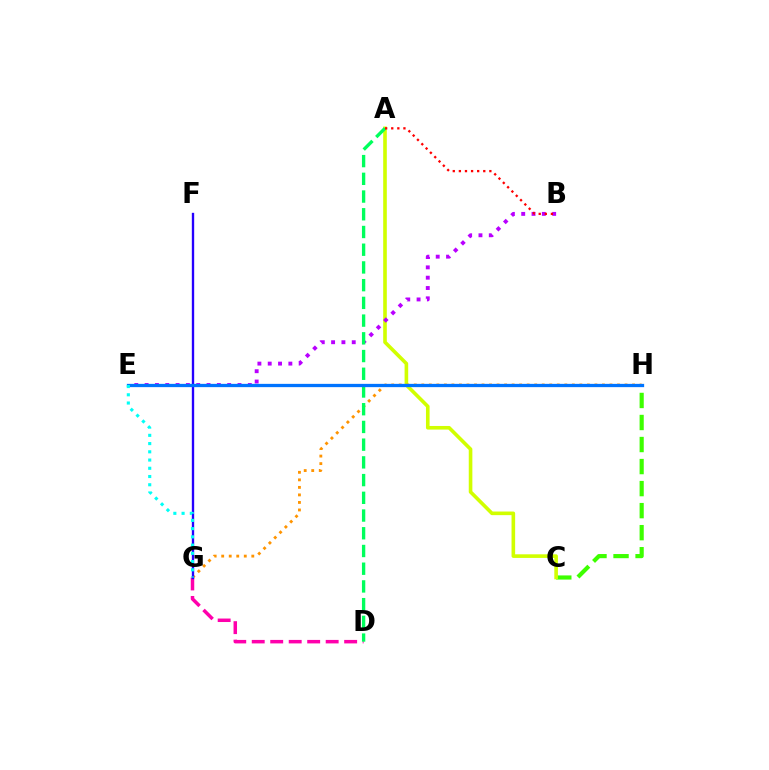{('C', 'H'): [{'color': '#3dff00', 'line_style': 'dashed', 'thickness': 2.99}], ('A', 'C'): [{'color': '#d1ff00', 'line_style': 'solid', 'thickness': 2.6}], ('G', 'H'): [{'color': '#ff9400', 'line_style': 'dotted', 'thickness': 2.04}], ('D', 'G'): [{'color': '#ff00ac', 'line_style': 'dashed', 'thickness': 2.51}], ('F', 'G'): [{'color': '#2500ff', 'line_style': 'solid', 'thickness': 1.69}], ('B', 'E'): [{'color': '#b900ff', 'line_style': 'dotted', 'thickness': 2.8}], ('A', 'D'): [{'color': '#00ff5c', 'line_style': 'dashed', 'thickness': 2.41}], ('E', 'H'): [{'color': '#0074ff', 'line_style': 'solid', 'thickness': 2.36}], ('E', 'G'): [{'color': '#00fff6', 'line_style': 'dotted', 'thickness': 2.24}], ('A', 'B'): [{'color': '#ff0000', 'line_style': 'dotted', 'thickness': 1.66}]}